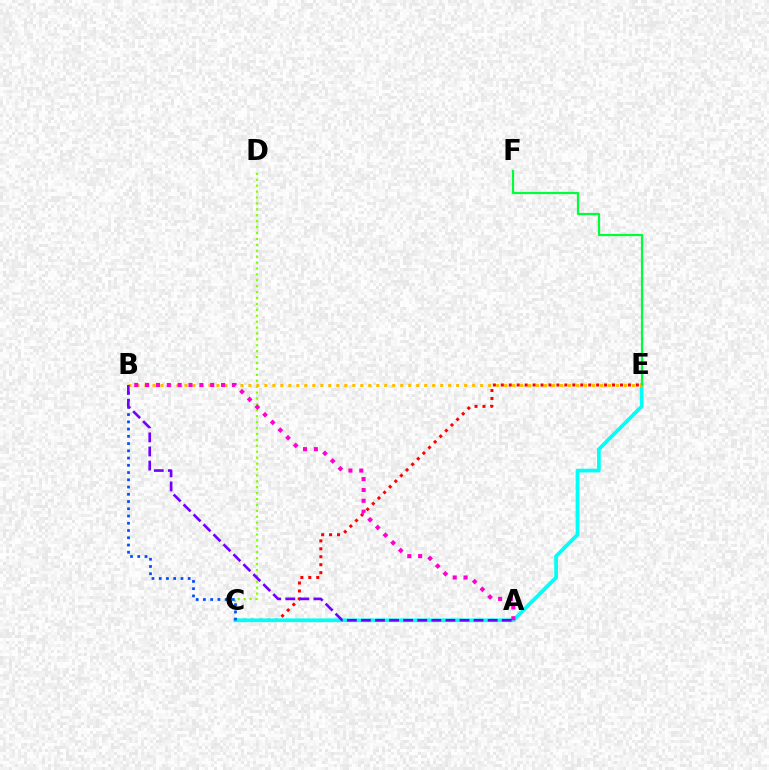{('C', 'E'): [{'color': '#ff0000', 'line_style': 'dotted', 'thickness': 2.16}, {'color': '#00fff6', 'line_style': 'solid', 'thickness': 2.67}], ('C', 'D'): [{'color': '#84ff00', 'line_style': 'dotted', 'thickness': 1.61}], ('B', 'C'): [{'color': '#004bff', 'line_style': 'dotted', 'thickness': 1.97}], ('B', 'E'): [{'color': '#ffbd00', 'line_style': 'dotted', 'thickness': 2.17}], ('A', 'B'): [{'color': '#ff00cf', 'line_style': 'dotted', 'thickness': 2.95}, {'color': '#7200ff', 'line_style': 'dashed', 'thickness': 1.91}], ('E', 'F'): [{'color': '#00ff39', 'line_style': 'solid', 'thickness': 1.6}]}